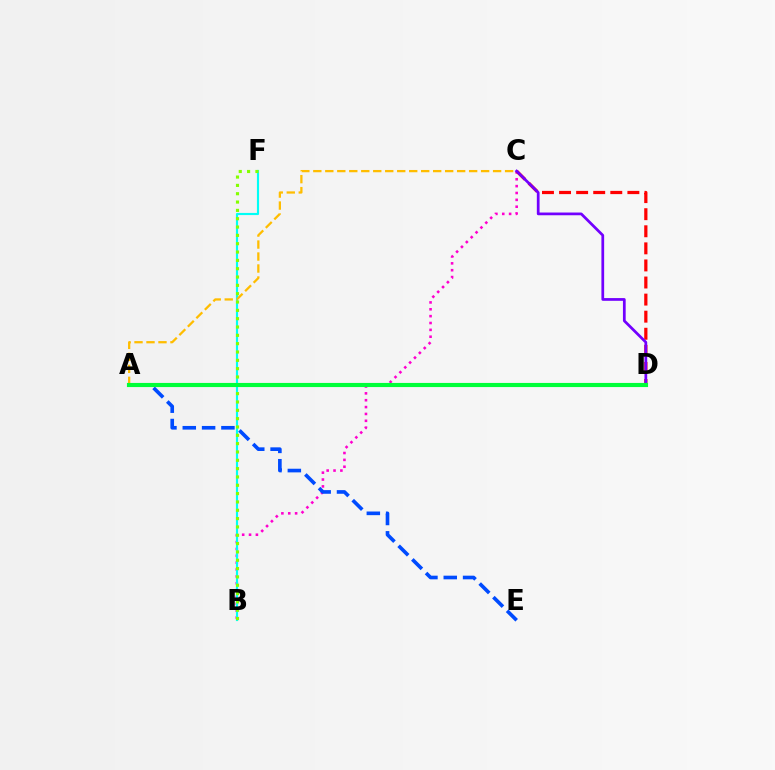{('B', 'C'): [{'color': '#ff00cf', 'line_style': 'dotted', 'thickness': 1.86}], ('A', 'E'): [{'color': '#004bff', 'line_style': 'dashed', 'thickness': 2.63}], ('C', 'D'): [{'color': '#ff0000', 'line_style': 'dashed', 'thickness': 2.32}, {'color': '#7200ff', 'line_style': 'solid', 'thickness': 1.97}], ('B', 'F'): [{'color': '#00fff6', 'line_style': 'solid', 'thickness': 1.54}, {'color': '#84ff00', 'line_style': 'dotted', 'thickness': 2.26}], ('A', 'C'): [{'color': '#ffbd00', 'line_style': 'dashed', 'thickness': 1.63}], ('A', 'D'): [{'color': '#00ff39', 'line_style': 'solid', 'thickness': 2.97}]}